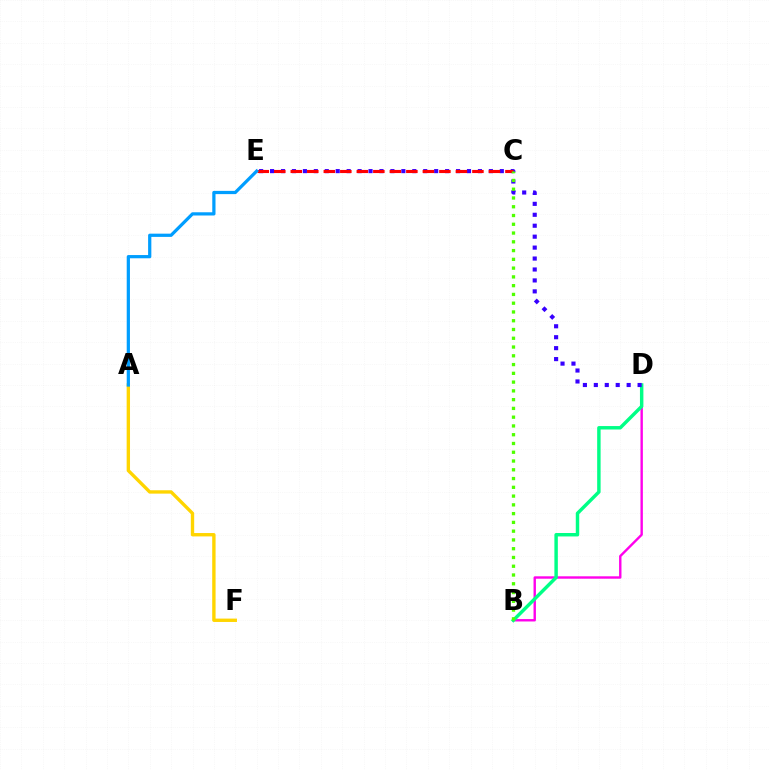{('B', 'D'): [{'color': '#ff00ed', 'line_style': 'solid', 'thickness': 1.73}, {'color': '#00ff86', 'line_style': 'solid', 'thickness': 2.48}], ('A', 'F'): [{'color': '#ffd500', 'line_style': 'solid', 'thickness': 2.42}], ('D', 'E'): [{'color': '#3700ff', 'line_style': 'dotted', 'thickness': 2.97}], ('C', 'E'): [{'color': '#ff0000', 'line_style': 'dashed', 'thickness': 2.24}], ('A', 'E'): [{'color': '#009eff', 'line_style': 'solid', 'thickness': 2.33}], ('B', 'C'): [{'color': '#4fff00', 'line_style': 'dotted', 'thickness': 2.38}]}